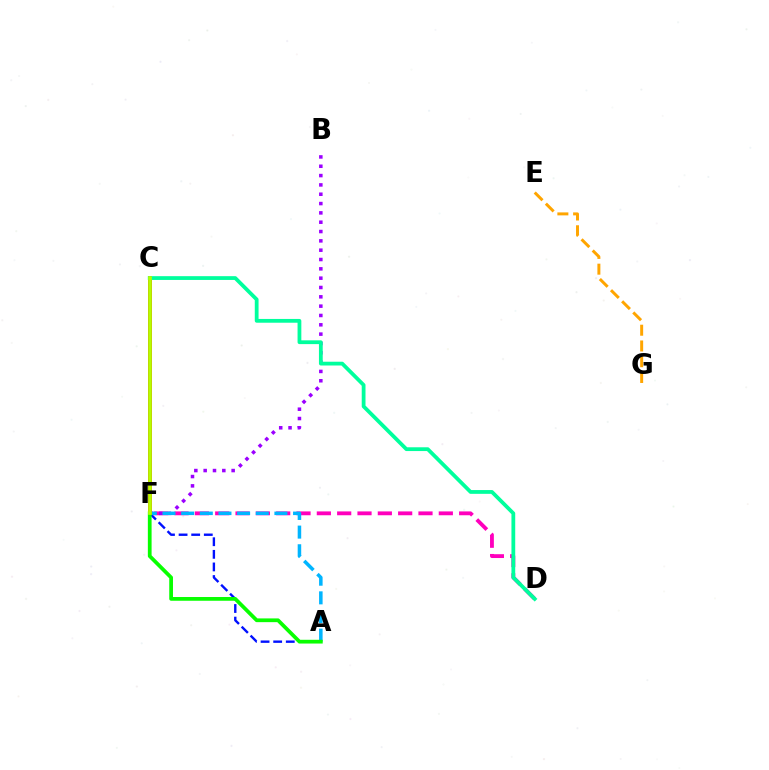{('D', 'F'): [{'color': '#ff00bd', 'line_style': 'dashed', 'thickness': 2.76}], ('A', 'F'): [{'color': '#0010ff', 'line_style': 'dashed', 'thickness': 1.71}, {'color': '#00b5ff', 'line_style': 'dashed', 'thickness': 2.53}, {'color': '#08ff00', 'line_style': 'solid', 'thickness': 2.7}], ('B', 'F'): [{'color': '#9b00ff', 'line_style': 'dotted', 'thickness': 2.53}], ('E', 'G'): [{'color': '#ffa500', 'line_style': 'dashed', 'thickness': 2.14}], ('C', 'F'): [{'color': '#ff0000', 'line_style': 'solid', 'thickness': 2.8}, {'color': '#b3ff00', 'line_style': 'solid', 'thickness': 2.66}], ('C', 'D'): [{'color': '#00ff9d', 'line_style': 'solid', 'thickness': 2.72}]}